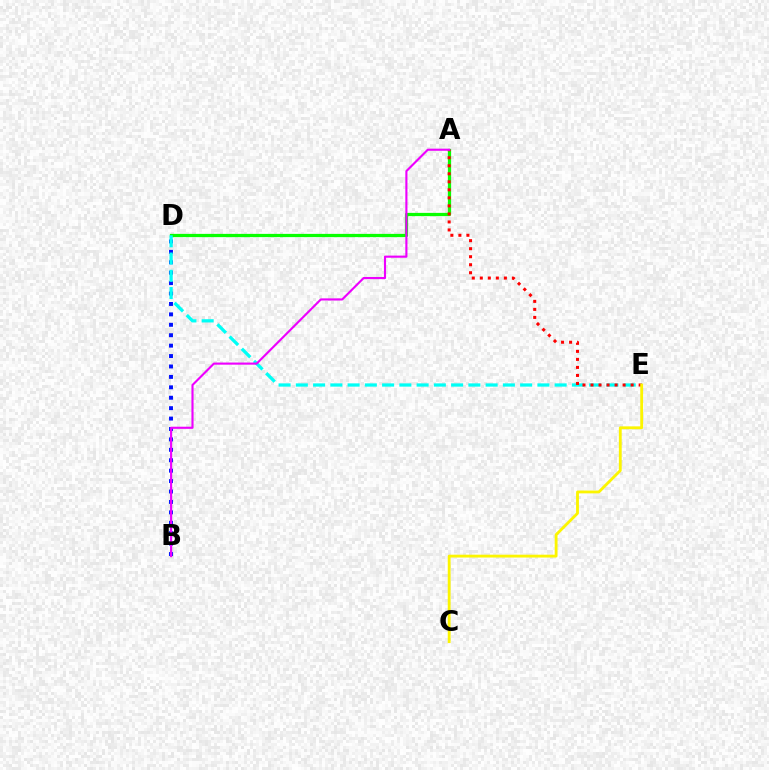{('B', 'D'): [{'color': '#0010ff', 'line_style': 'dotted', 'thickness': 2.83}], ('A', 'D'): [{'color': '#08ff00', 'line_style': 'solid', 'thickness': 2.34}], ('D', 'E'): [{'color': '#00fff6', 'line_style': 'dashed', 'thickness': 2.34}], ('A', 'E'): [{'color': '#ff0000', 'line_style': 'dotted', 'thickness': 2.18}], ('A', 'B'): [{'color': '#ee00ff', 'line_style': 'solid', 'thickness': 1.53}], ('C', 'E'): [{'color': '#fcf500', 'line_style': 'solid', 'thickness': 2.04}]}